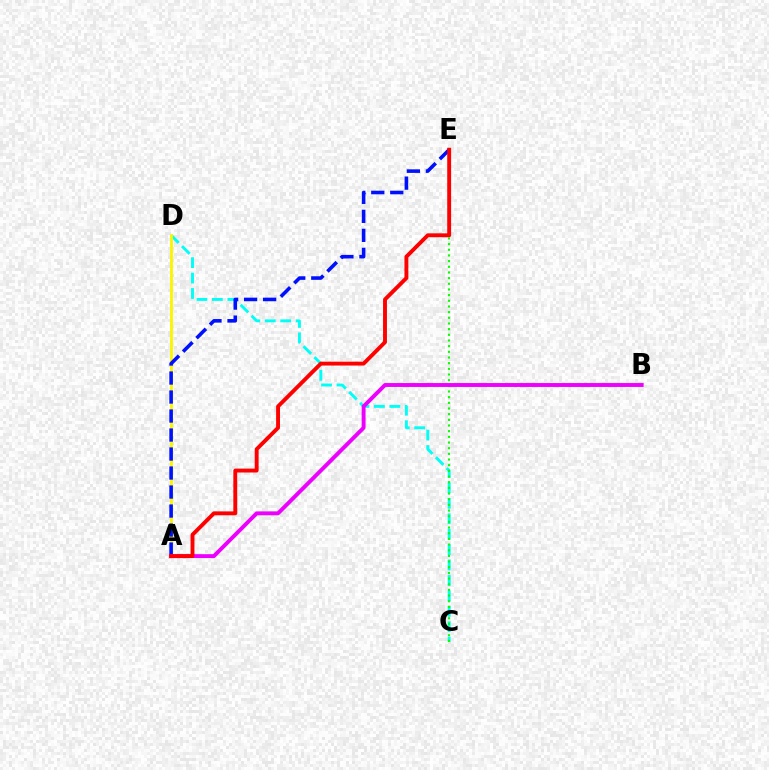{('C', 'D'): [{'color': '#00fff6', 'line_style': 'dashed', 'thickness': 2.1}], ('C', 'E'): [{'color': '#08ff00', 'line_style': 'dotted', 'thickness': 1.54}], ('A', 'D'): [{'color': '#fcf500', 'line_style': 'solid', 'thickness': 2.04}], ('A', 'E'): [{'color': '#0010ff', 'line_style': 'dashed', 'thickness': 2.58}, {'color': '#ff0000', 'line_style': 'solid', 'thickness': 2.8}], ('A', 'B'): [{'color': '#ee00ff', 'line_style': 'solid', 'thickness': 2.81}]}